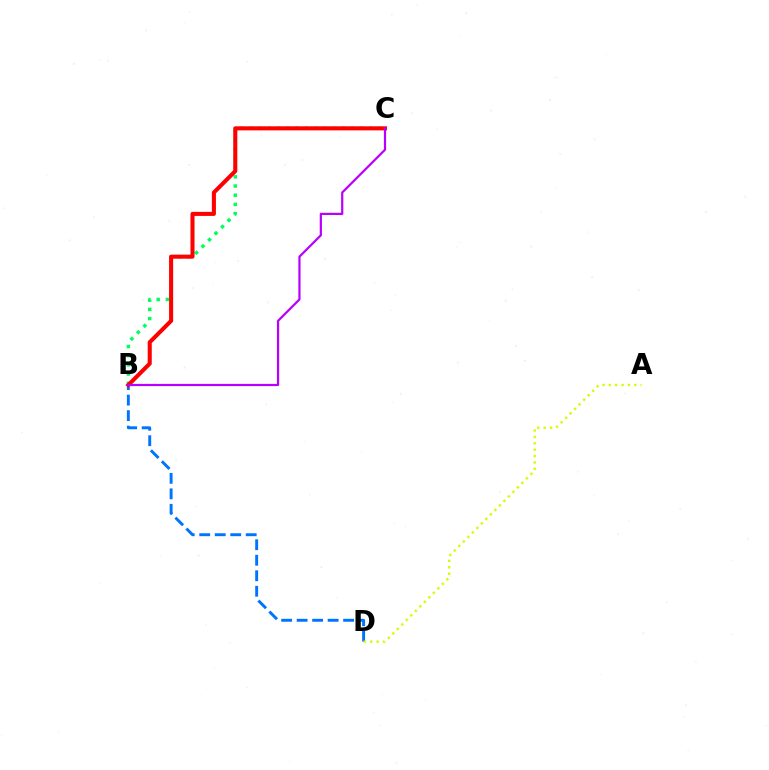{('B', 'D'): [{'color': '#0074ff', 'line_style': 'dashed', 'thickness': 2.1}], ('B', 'C'): [{'color': '#00ff5c', 'line_style': 'dotted', 'thickness': 2.5}, {'color': '#ff0000', 'line_style': 'solid', 'thickness': 2.92}, {'color': '#b900ff', 'line_style': 'solid', 'thickness': 1.59}], ('A', 'D'): [{'color': '#d1ff00', 'line_style': 'dotted', 'thickness': 1.73}]}